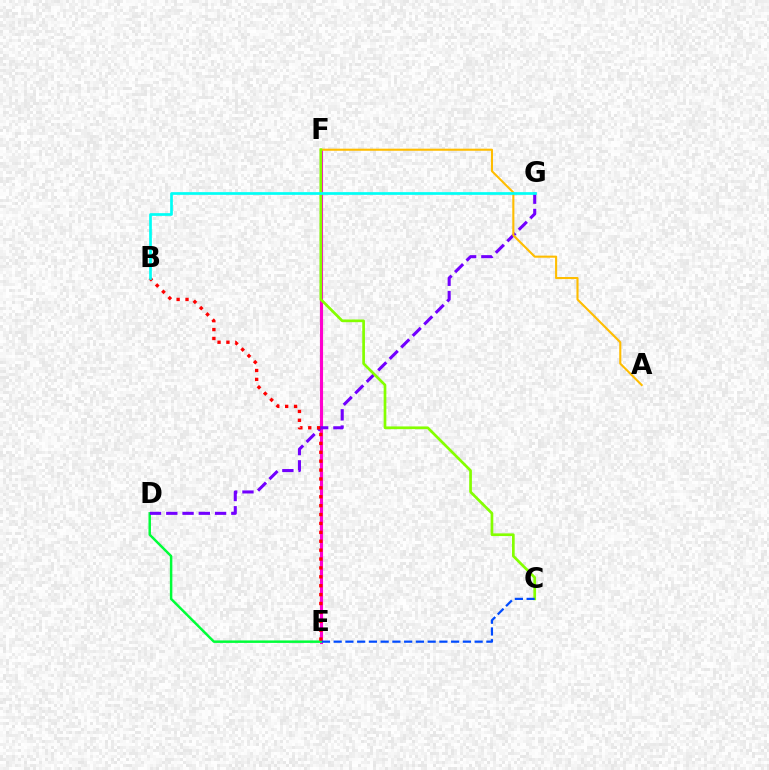{('E', 'F'): [{'color': '#ff00cf', 'line_style': 'solid', 'thickness': 2.23}], ('D', 'E'): [{'color': '#00ff39', 'line_style': 'solid', 'thickness': 1.78}], ('D', 'G'): [{'color': '#7200ff', 'line_style': 'dashed', 'thickness': 2.21}], ('B', 'E'): [{'color': '#ff0000', 'line_style': 'dotted', 'thickness': 2.42}], ('A', 'F'): [{'color': '#ffbd00', 'line_style': 'solid', 'thickness': 1.51}], ('C', 'F'): [{'color': '#84ff00', 'line_style': 'solid', 'thickness': 1.94}], ('B', 'G'): [{'color': '#00fff6', 'line_style': 'solid', 'thickness': 1.94}], ('C', 'E'): [{'color': '#004bff', 'line_style': 'dashed', 'thickness': 1.6}]}